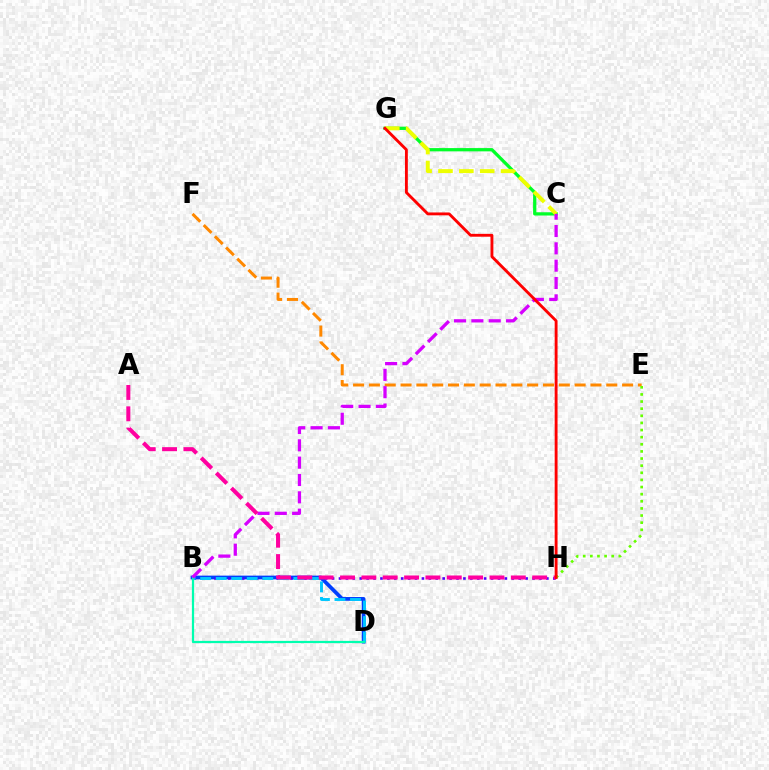{('B', 'D'): [{'color': '#003fff', 'line_style': 'solid', 'thickness': 2.7}, {'color': '#00c7ff', 'line_style': 'dashed', 'thickness': 2.11}, {'color': '#00ffaf', 'line_style': 'solid', 'thickness': 1.6}], ('C', 'G'): [{'color': '#00ff27', 'line_style': 'solid', 'thickness': 2.34}, {'color': '#eeff00', 'line_style': 'dashed', 'thickness': 2.83}], ('E', 'F'): [{'color': '#ff8800', 'line_style': 'dashed', 'thickness': 2.15}], ('B', 'H'): [{'color': '#4f00ff', 'line_style': 'dotted', 'thickness': 1.88}], ('E', 'H'): [{'color': '#66ff00', 'line_style': 'dotted', 'thickness': 1.94}], ('B', 'C'): [{'color': '#d600ff', 'line_style': 'dashed', 'thickness': 2.36}], ('A', 'H'): [{'color': '#ff00a0', 'line_style': 'dashed', 'thickness': 2.9}], ('G', 'H'): [{'color': '#ff0000', 'line_style': 'solid', 'thickness': 2.06}]}